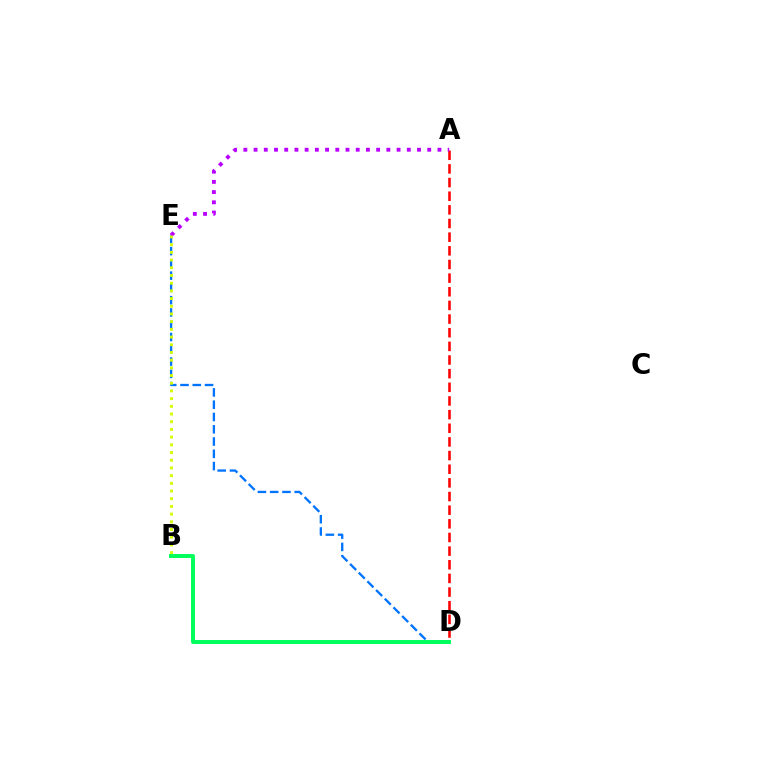{('A', 'D'): [{'color': '#ff0000', 'line_style': 'dashed', 'thickness': 1.85}], ('D', 'E'): [{'color': '#0074ff', 'line_style': 'dashed', 'thickness': 1.67}], ('A', 'E'): [{'color': '#b900ff', 'line_style': 'dotted', 'thickness': 2.78}], ('B', 'D'): [{'color': '#00ff5c', 'line_style': 'solid', 'thickness': 2.85}], ('B', 'E'): [{'color': '#d1ff00', 'line_style': 'dotted', 'thickness': 2.09}]}